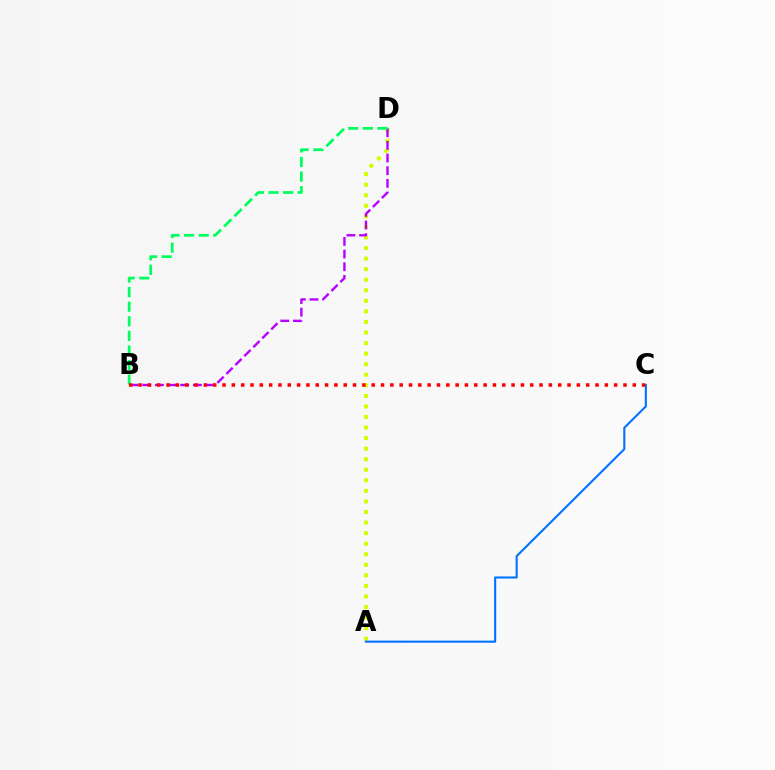{('A', 'D'): [{'color': '#d1ff00', 'line_style': 'dotted', 'thickness': 2.87}], ('A', 'C'): [{'color': '#0074ff', 'line_style': 'solid', 'thickness': 1.52}], ('B', 'D'): [{'color': '#b900ff', 'line_style': 'dashed', 'thickness': 1.72}, {'color': '#00ff5c', 'line_style': 'dashed', 'thickness': 1.98}], ('B', 'C'): [{'color': '#ff0000', 'line_style': 'dotted', 'thickness': 2.53}]}